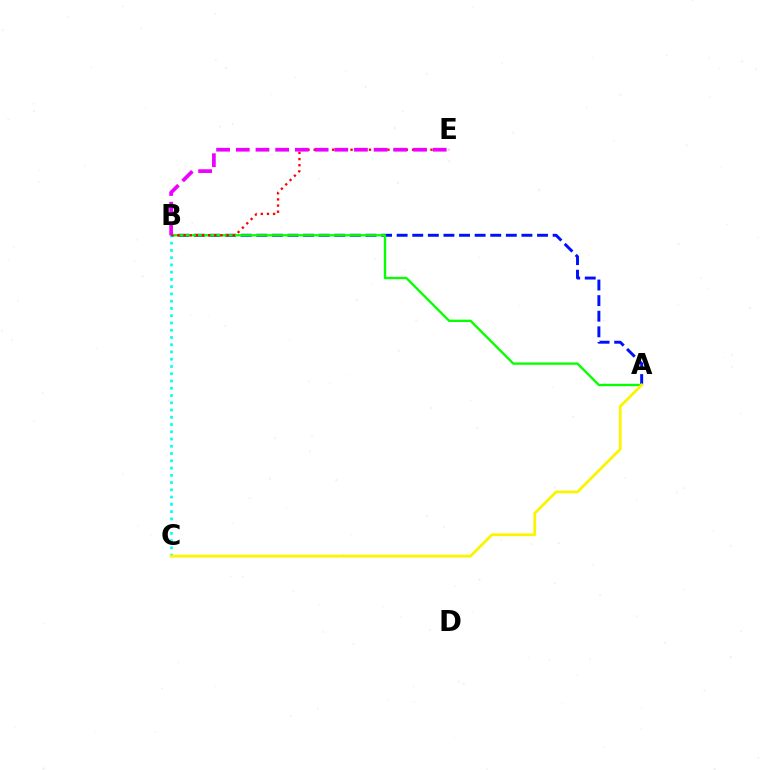{('A', 'B'): [{'color': '#0010ff', 'line_style': 'dashed', 'thickness': 2.12}, {'color': '#08ff00', 'line_style': 'solid', 'thickness': 1.69}], ('B', 'C'): [{'color': '#00fff6', 'line_style': 'dotted', 'thickness': 1.97}], ('A', 'C'): [{'color': '#fcf500', 'line_style': 'solid', 'thickness': 2.0}], ('B', 'E'): [{'color': '#ff0000', 'line_style': 'dotted', 'thickness': 1.67}, {'color': '#ee00ff', 'line_style': 'dashed', 'thickness': 2.67}]}